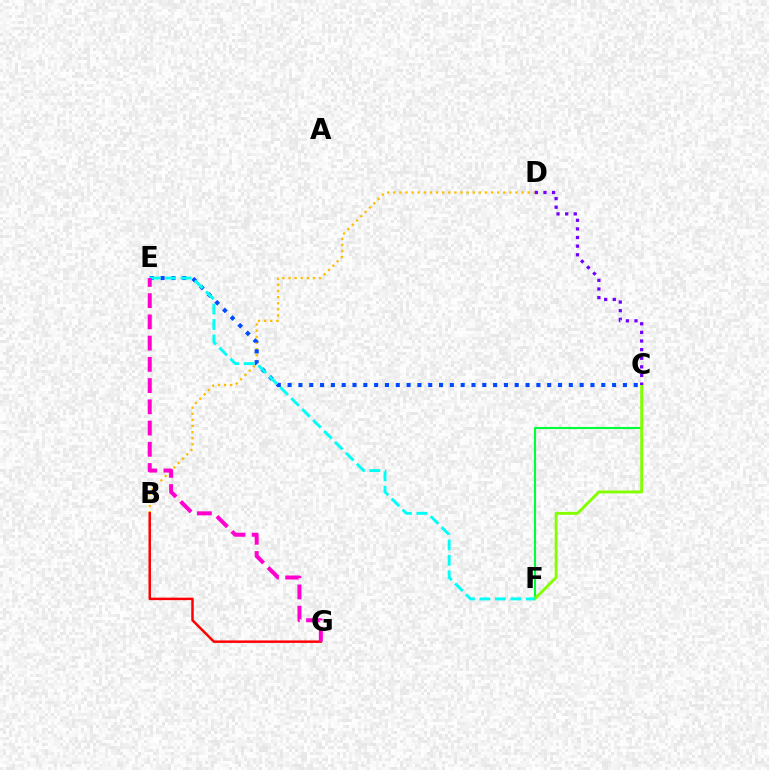{('C', 'F'): [{'color': '#00ff39', 'line_style': 'solid', 'thickness': 1.51}, {'color': '#84ff00', 'line_style': 'solid', 'thickness': 2.1}], ('B', 'D'): [{'color': '#ffbd00', 'line_style': 'dotted', 'thickness': 1.66}], ('C', 'E'): [{'color': '#004bff', 'line_style': 'dotted', 'thickness': 2.94}], ('E', 'F'): [{'color': '#00fff6', 'line_style': 'dashed', 'thickness': 2.1}], ('B', 'G'): [{'color': '#ff0000', 'line_style': 'solid', 'thickness': 1.78}], ('E', 'G'): [{'color': '#ff00cf', 'line_style': 'dashed', 'thickness': 2.88}], ('C', 'D'): [{'color': '#7200ff', 'line_style': 'dotted', 'thickness': 2.34}]}